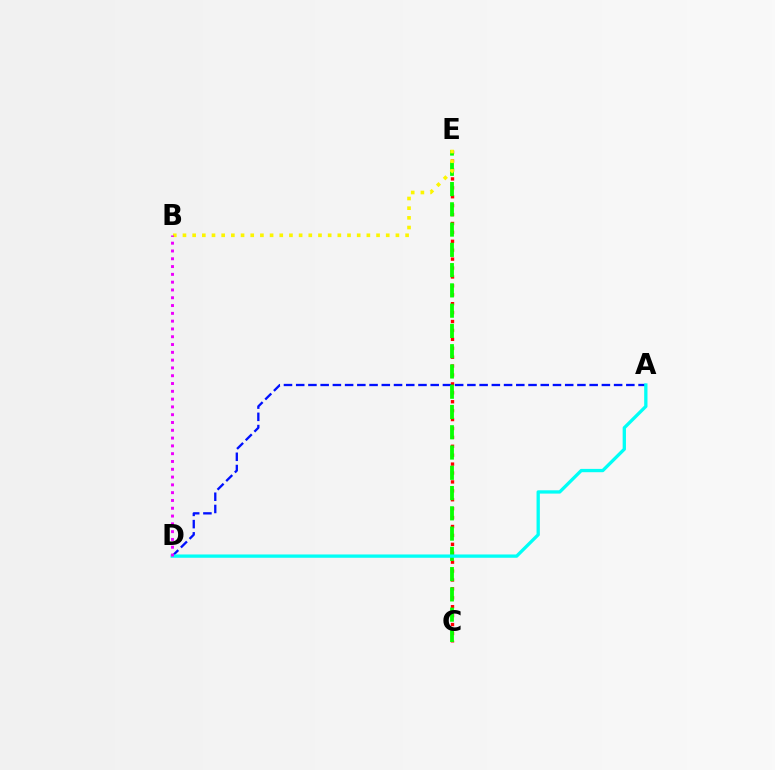{('C', 'E'): [{'color': '#ff0000', 'line_style': 'dotted', 'thickness': 2.42}, {'color': '#08ff00', 'line_style': 'dashed', 'thickness': 2.75}], ('A', 'D'): [{'color': '#0010ff', 'line_style': 'dashed', 'thickness': 1.66}, {'color': '#00fff6', 'line_style': 'solid', 'thickness': 2.38}], ('B', 'E'): [{'color': '#fcf500', 'line_style': 'dotted', 'thickness': 2.63}], ('B', 'D'): [{'color': '#ee00ff', 'line_style': 'dotted', 'thickness': 2.12}]}